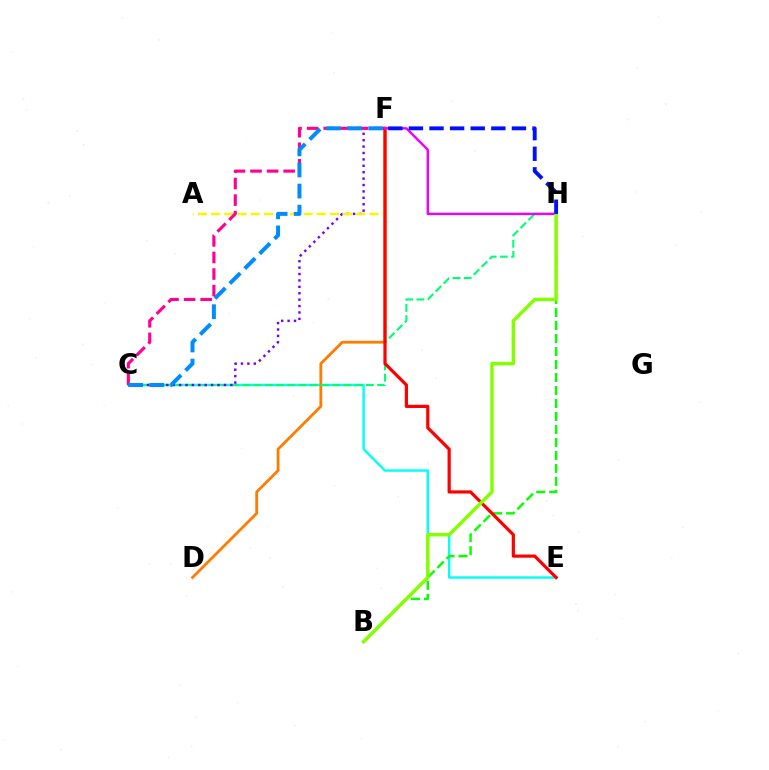{('C', 'E'): [{'color': '#00fff6', 'line_style': 'solid', 'thickness': 1.73}], ('D', 'F'): [{'color': '#ff7c00', 'line_style': 'solid', 'thickness': 2.02}], ('C', 'H'): [{'color': '#00ff74', 'line_style': 'dashed', 'thickness': 1.53}], ('C', 'F'): [{'color': '#7200ff', 'line_style': 'dotted', 'thickness': 1.74}, {'color': '#ff0094', 'line_style': 'dashed', 'thickness': 2.25}, {'color': '#008cff', 'line_style': 'dashed', 'thickness': 2.86}], ('B', 'H'): [{'color': '#08ff00', 'line_style': 'dashed', 'thickness': 1.76}, {'color': '#84ff00', 'line_style': 'solid', 'thickness': 2.48}], ('A', 'F'): [{'color': '#fcf500', 'line_style': 'dashed', 'thickness': 1.79}], ('E', 'F'): [{'color': '#ff0000', 'line_style': 'solid', 'thickness': 2.31}], ('F', 'H'): [{'color': '#ee00ff', 'line_style': 'solid', 'thickness': 1.75}, {'color': '#0010ff', 'line_style': 'dashed', 'thickness': 2.8}]}